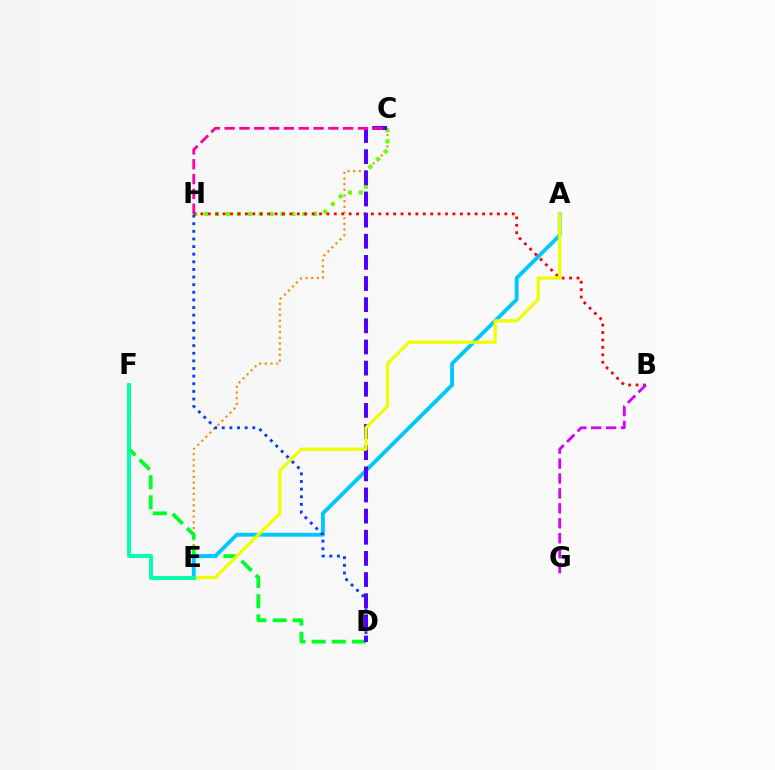{('C', 'E'): [{'color': '#ff8800', 'line_style': 'dotted', 'thickness': 1.54}], ('D', 'F'): [{'color': '#00ff27', 'line_style': 'dashed', 'thickness': 2.74}], ('C', 'H'): [{'color': '#66ff00', 'line_style': 'dotted', 'thickness': 2.96}, {'color': '#ff00a0', 'line_style': 'dashed', 'thickness': 2.01}], ('A', 'E'): [{'color': '#00c7ff', 'line_style': 'solid', 'thickness': 2.79}, {'color': '#eeff00', 'line_style': 'solid', 'thickness': 2.33}], ('D', 'H'): [{'color': '#003fff', 'line_style': 'dotted', 'thickness': 2.07}], ('B', 'H'): [{'color': '#ff0000', 'line_style': 'dotted', 'thickness': 2.01}], ('C', 'D'): [{'color': '#4f00ff', 'line_style': 'dashed', 'thickness': 2.87}], ('E', 'F'): [{'color': '#00ffaf', 'line_style': 'solid', 'thickness': 2.82}], ('B', 'G'): [{'color': '#d600ff', 'line_style': 'dashed', 'thickness': 2.03}]}